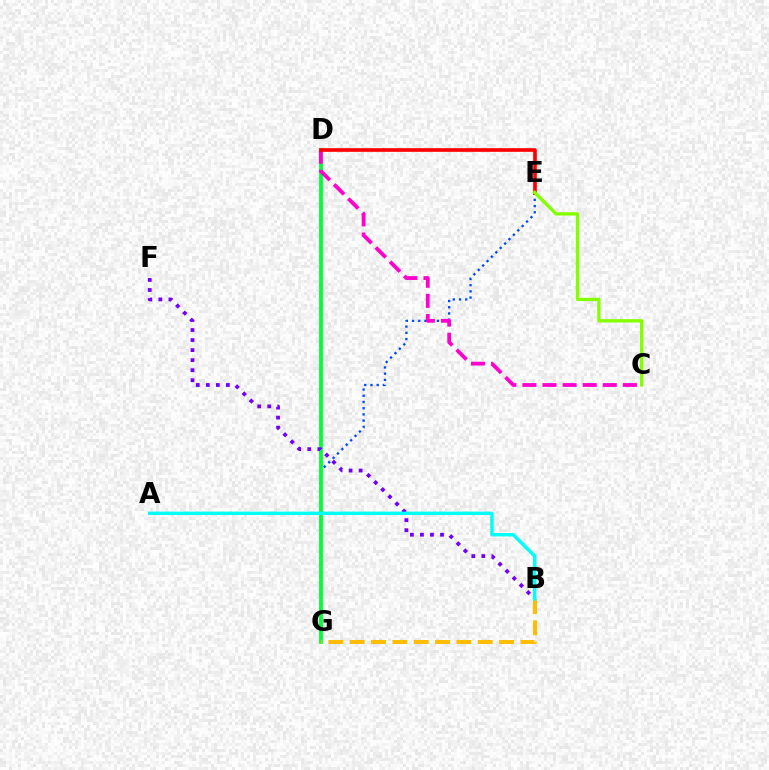{('E', 'G'): [{'color': '#004bff', 'line_style': 'dotted', 'thickness': 1.69}], ('D', 'G'): [{'color': '#00ff39', 'line_style': 'solid', 'thickness': 2.73}], ('C', 'D'): [{'color': '#ff00cf', 'line_style': 'dashed', 'thickness': 2.73}], ('B', 'F'): [{'color': '#7200ff', 'line_style': 'dotted', 'thickness': 2.73}], ('D', 'E'): [{'color': '#ff0000', 'line_style': 'solid', 'thickness': 2.63}], ('B', 'G'): [{'color': '#ffbd00', 'line_style': 'dashed', 'thickness': 2.9}], ('C', 'E'): [{'color': '#84ff00', 'line_style': 'solid', 'thickness': 2.4}], ('A', 'B'): [{'color': '#00fff6', 'line_style': 'solid', 'thickness': 2.47}]}